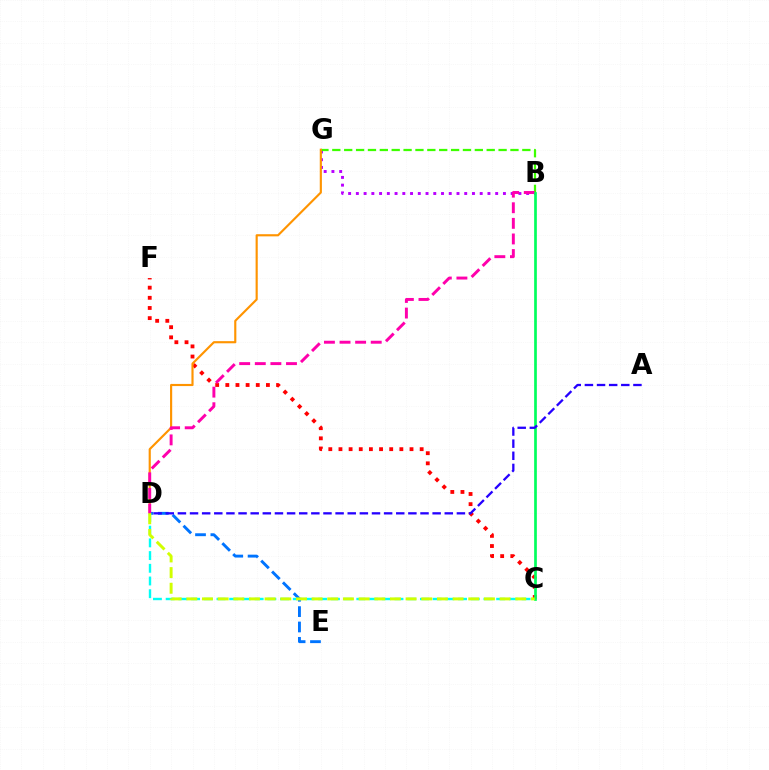{('C', 'F'): [{'color': '#ff0000', 'line_style': 'dotted', 'thickness': 2.76}], ('D', 'E'): [{'color': '#0074ff', 'line_style': 'dashed', 'thickness': 2.09}], ('B', 'G'): [{'color': '#b900ff', 'line_style': 'dotted', 'thickness': 2.1}, {'color': '#3dff00', 'line_style': 'dashed', 'thickness': 1.61}], ('C', 'D'): [{'color': '#00fff6', 'line_style': 'dashed', 'thickness': 1.73}, {'color': '#d1ff00', 'line_style': 'dashed', 'thickness': 2.13}], ('D', 'G'): [{'color': '#ff9400', 'line_style': 'solid', 'thickness': 1.55}], ('B', 'D'): [{'color': '#ff00ac', 'line_style': 'dashed', 'thickness': 2.12}], ('B', 'C'): [{'color': '#00ff5c', 'line_style': 'solid', 'thickness': 1.94}], ('A', 'D'): [{'color': '#2500ff', 'line_style': 'dashed', 'thickness': 1.65}]}